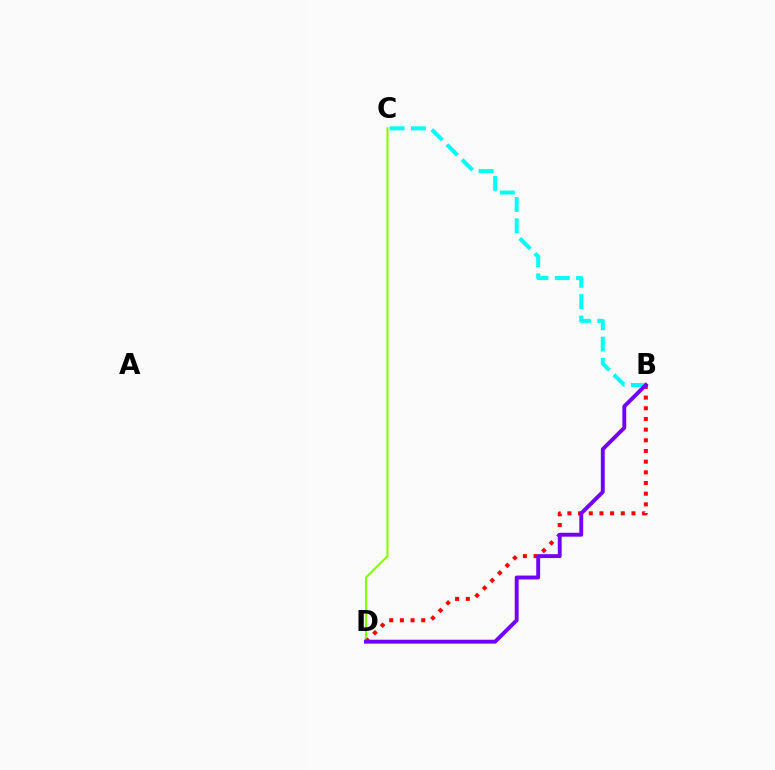{('C', 'D'): [{'color': '#84ff00', 'line_style': 'solid', 'thickness': 1.5}], ('B', 'D'): [{'color': '#ff0000', 'line_style': 'dotted', 'thickness': 2.9}, {'color': '#7200ff', 'line_style': 'solid', 'thickness': 2.81}], ('B', 'C'): [{'color': '#00fff6', 'line_style': 'dashed', 'thickness': 2.9}]}